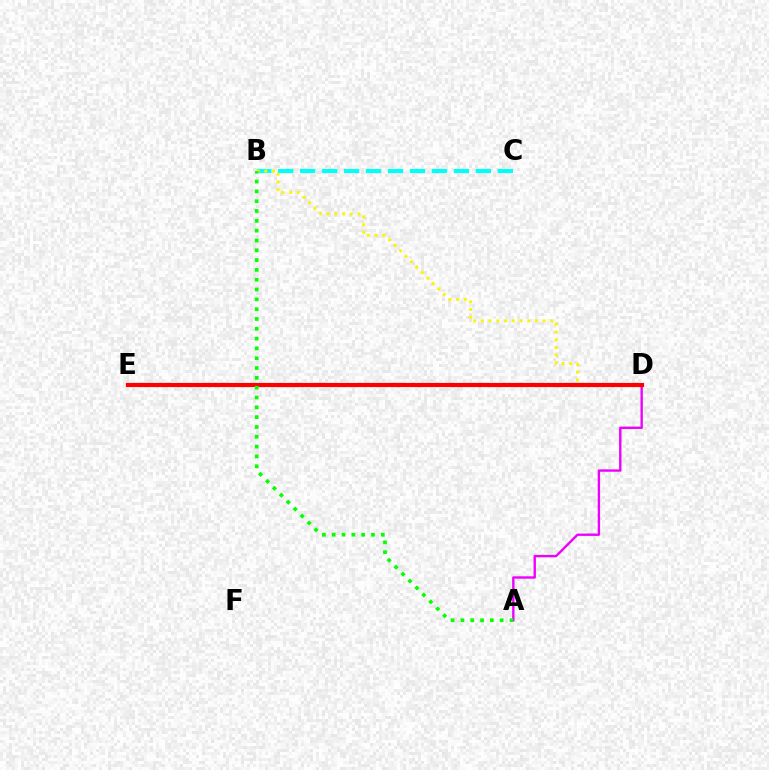{('B', 'C'): [{'color': '#00fff6', 'line_style': 'dashed', 'thickness': 2.98}], ('A', 'D'): [{'color': '#ee00ff', 'line_style': 'solid', 'thickness': 1.71}], ('D', 'E'): [{'color': '#0010ff', 'line_style': 'dotted', 'thickness': 1.61}, {'color': '#ff0000', 'line_style': 'solid', 'thickness': 3.0}], ('B', 'D'): [{'color': '#fcf500', 'line_style': 'dotted', 'thickness': 2.1}], ('A', 'B'): [{'color': '#08ff00', 'line_style': 'dotted', 'thickness': 2.67}]}